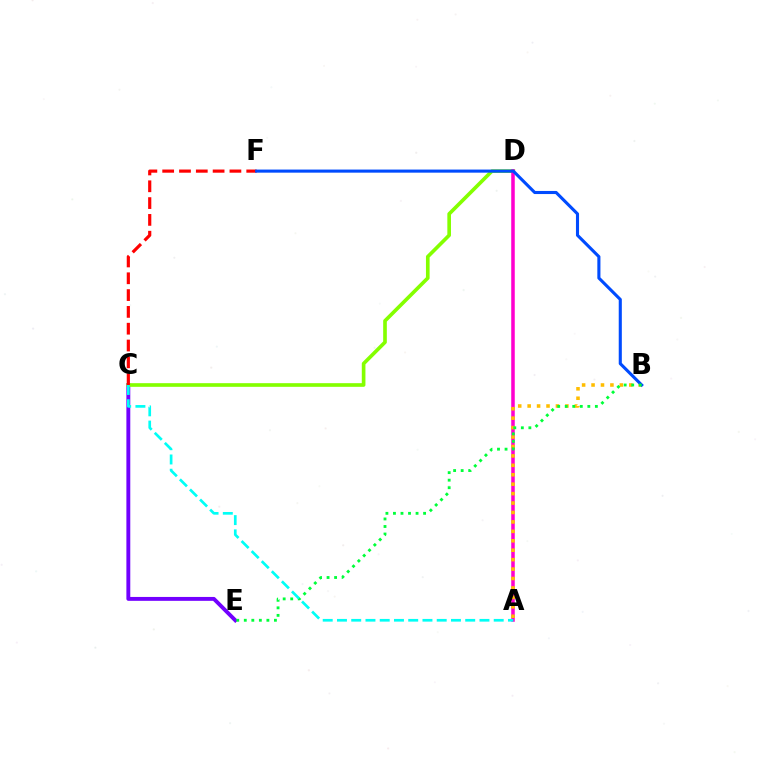{('C', 'E'): [{'color': '#7200ff', 'line_style': 'solid', 'thickness': 2.8}], ('C', 'D'): [{'color': '#84ff00', 'line_style': 'solid', 'thickness': 2.63}], ('A', 'D'): [{'color': '#ff00cf', 'line_style': 'solid', 'thickness': 2.55}], ('C', 'F'): [{'color': '#ff0000', 'line_style': 'dashed', 'thickness': 2.28}], ('A', 'B'): [{'color': '#ffbd00', 'line_style': 'dotted', 'thickness': 2.56}], ('B', 'F'): [{'color': '#004bff', 'line_style': 'solid', 'thickness': 2.23}], ('B', 'E'): [{'color': '#00ff39', 'line_style': 'dotted', 'thickness': 2.05}], ('A', 'C'): [{'color': '#00fff6', 'line_style': 'dashed', 'thickness': 1.94}]}